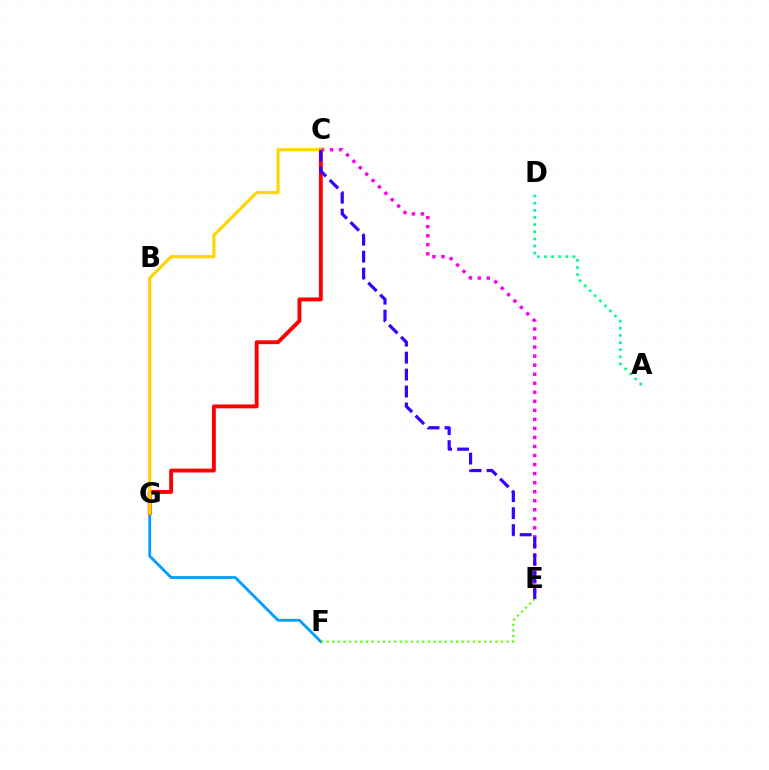{('C', 'E'): [{'color': '#ff00ed', 'line_style': 'dotted', 'thickness': 2.46}, {'color': '#3700ff', 'line_style': 'dashed', 'thickness': 2.3}], ('F', 'G'): [{'color': '#009eff', 'line_style': 'solid', 'thickness': 2.01}], ('C', 'G'): [{'color': '#ff0000', 'line_style': 'solid', 'thickness': 2.79}, {'color': '#ffd500', 'line_style': 'solid', 'thickness': 2.26}], ('E', 'F'): [{'color': '#4fff00', 'line_style': 'dotted', 'thickness': 1.53}], ('A', 'D'): [{'color': '#00ff86', 'line_style': 'dotted', 'thickness': 1.94}]}